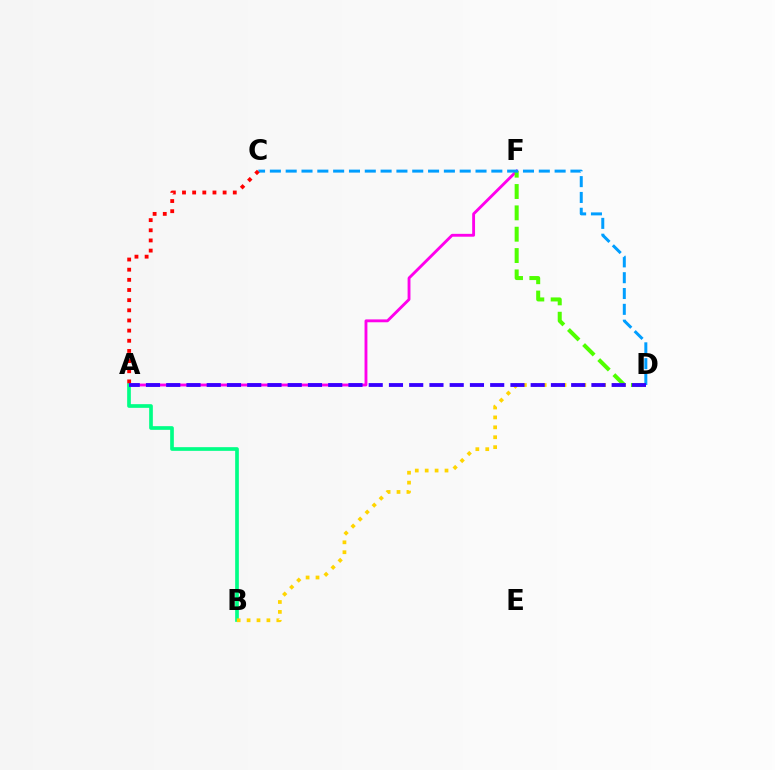{('A', 'F'): [{'color': '#ff00ed', 'line_style': 'solid', 'thickness': 2.06}], ('A', 'B'): [{'color': '#00ff86', 'line_style': 'solid', 'thickness': 2.65}], ('D', 'F'): [{'color': '#4fff00', 'line_style': 'dashed', 'thickness': 2.9}], ('B', 'D'): [{'color': '#ffd500', 'line_style': 'dotted', 'thickness': 2.69}], ('C', 'D'): [{'color': '#009eff', 'line_style': 'dashed', 'thickness': 2.15}], ('A', 'C'): [{'color': '#ff0000', 'line_style': 'dotted', 'thickness': 2.76}], ('A', 'D'): [{'color': '#3700ff', 'line_style': 'dashed', 'thickness': 2.75}]}